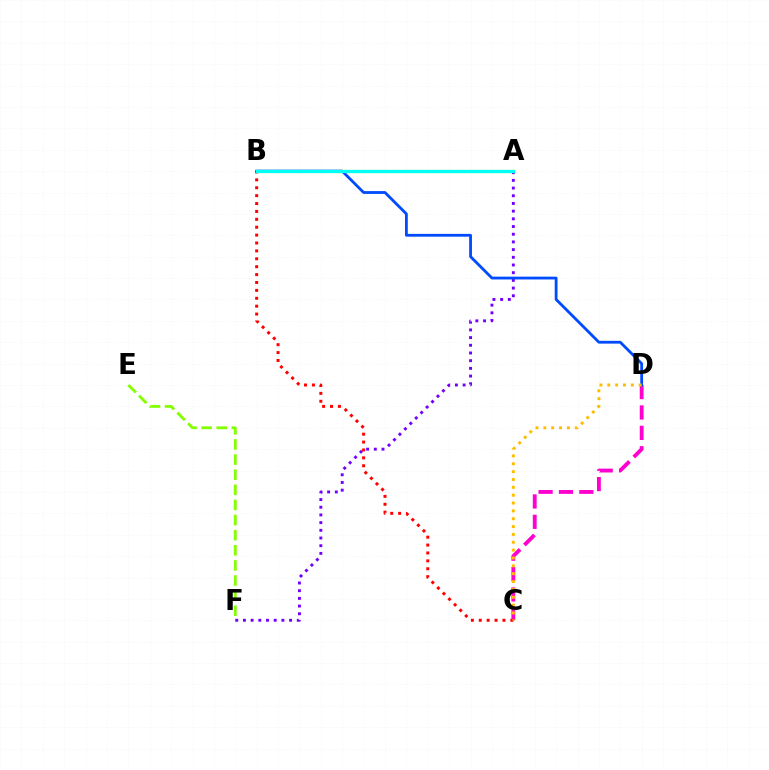{('A', 'F'): [{'color': '#7200ff', 'line_style': 'dotted', 'thickness': 2.09}], ('C', 'D'): [{'color': '#ff00cf', 'line_style': 'dashed', 'thickness': 2.77}, {'color': '#ffbd00', 'line_style': 'dotted', 'thickness': 2.13}], ('B', 'D'): [{'color': '#004bff', 'line_style': 'solid', 'thickness': 2.01}], ('E', 'F'): [{'color': '#84ff00', 'line_style': 'dashed', 'thickness': 2.05}], ('B', 'C'): [{'color': '#ff0000', 'line_style': 'dotted', 'thickness': 2.15}], ('A', 'B'): [{'color': '#00ff39', 'line_style': 'solid', 'thickness': 2.29}, {'color': '#00fff6', 'line_style': 'solid', 'thickness': 2.24}]}